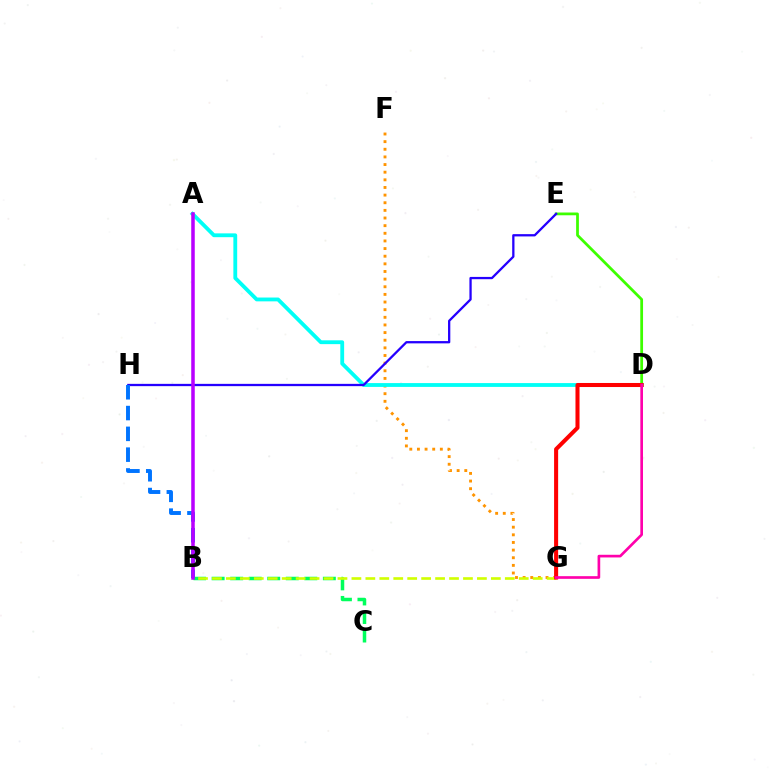{('F', 'G'): [{'color': '#ff9400', 'line_style': 'dotted', 'thickness': 2.08}], ('D', 'E'): [{'color': '#3dff00', 'line_style': 'solid', 'thickness': 1.99}], ('A', 'D'): [{'color': '#00fff6', 'line_style': 'solid', 'thickness': 2.75}], ('E', 'H'): [{'color': '#2500ff', 'line_style': 'solid', 'thickness': 1.65}], ('B', 'C'): [{'color': '#00ff5c', 'line_style': 'dashed', 'thickness': 2.52}], ('B', 'G'): [{'color': '#d1ff00', 'line_style': 'dashed', 'thickness': 1.89}], ('B', 'H'): [{'color': '#0074ff', 'line_style': 'dashed', 'thickness': 2.83}], ('D', 'G'): [{'color': '#ff0000', 'line_style': 'solid', 'thickness': 2.91}, {'color': '#ff00ac', 'line_style': 'solid', 'thickness': 1.92}], ('A', 'B'): [{'color': '#b900ff', 'line_style': 'solid', 'thickness': 2.54}]}